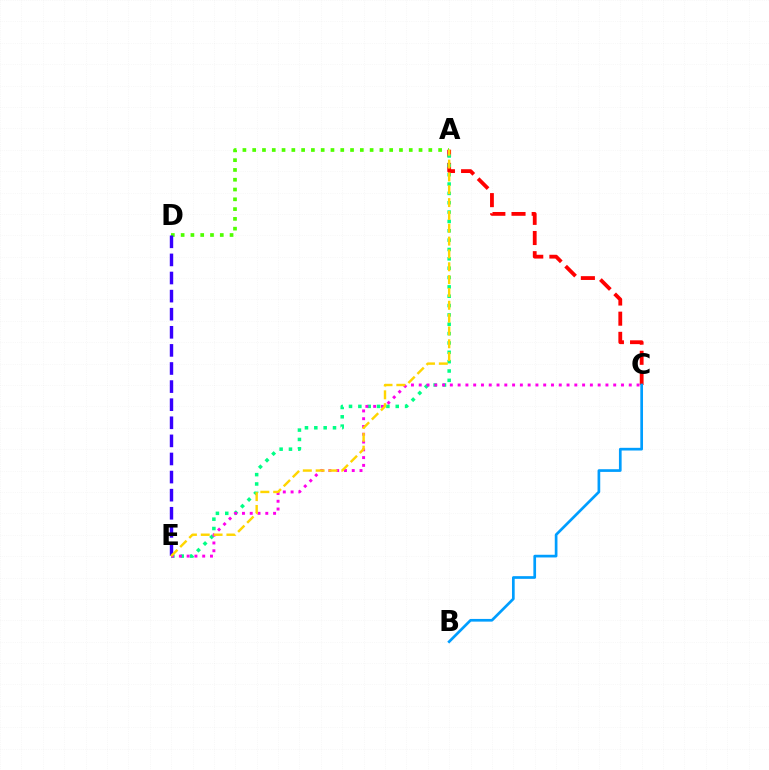{('A', 'C'): [{'color': '#ff0000', 'line_style': 'dashed', 'thickness': 2.74}], ('A', 'E'): [{'color': '#00ff86', 'line_style': 'dotted', 'thickness': 2.54}, {'color': '#ffd500', 'line_style': 'dashed', 'thickness': 1.74}], ('C', 'E'): [{'color': '#ff00ed', 'line_style': 'dotted', 'thickness': 2.11}], ('B', 'C'): [{'color': '#009eff', 'line_style': 'solid', 'thickness': 1.94}], ('A', 'D'): [{'color': '#4fff00', 'line_style': 'dotted', 'thickness': 2.66}], ('D', 'E'): [{'color': '#3700ff', 'line_style': 'dashed', 'thickness': 2.46}]}